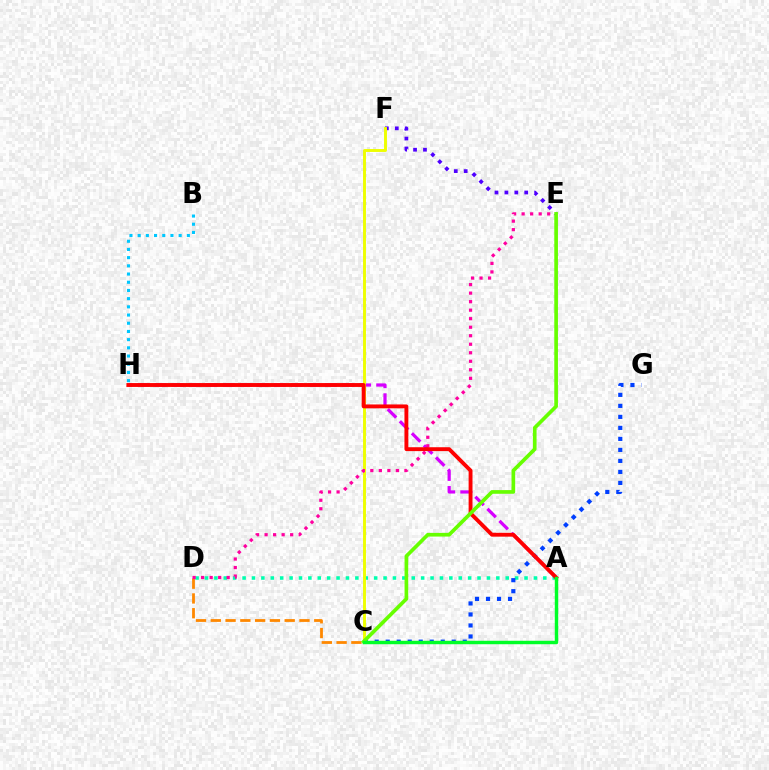{('E', 'F'): [{'color': '#4f00ff', 'line_style': 'dotted', 'thickness': 2.69}], ('A', 'D'): [{'color': '#00ffaf', 'line_style': 'dotted', 'thickness': 2.55}], ('A', 'H'): [{'color': '#d600ff', 'line_style': 'dashed', 'thickness': 2.32}, {'color': '#ff0000', 'line_style': 'solid', 'thickness': 2.79}], ('C', 'F'): [{'color': '#eeff00', 'line_style': 'solid', 'thickness': 2.1}], ('C', 'G'): [{'color': '#003fff', 'line_style': 'dotted', 'thickness': 2.99}], ('B', 'H'): [{'color': '#00c7ff', 'line_style': 'dotted', 'thickness': 2.23}], ('C', 'D'): [{'color': '#ff8800', 'line_style': 'dashed', 'thickness': 2.01}], ('D', 'E'): [{'color': '#ff00a0', 'line_style': 'dotted', 'thickness': 2.31}], ('C', 'E'): [{'color': '#66ff00', 'line_style': 'solid', 'thickness': 2.64}], ('A', 'C'): [{'color': '#00ff27', 'line_style': 'solid', 'thickness': 2.47}]}